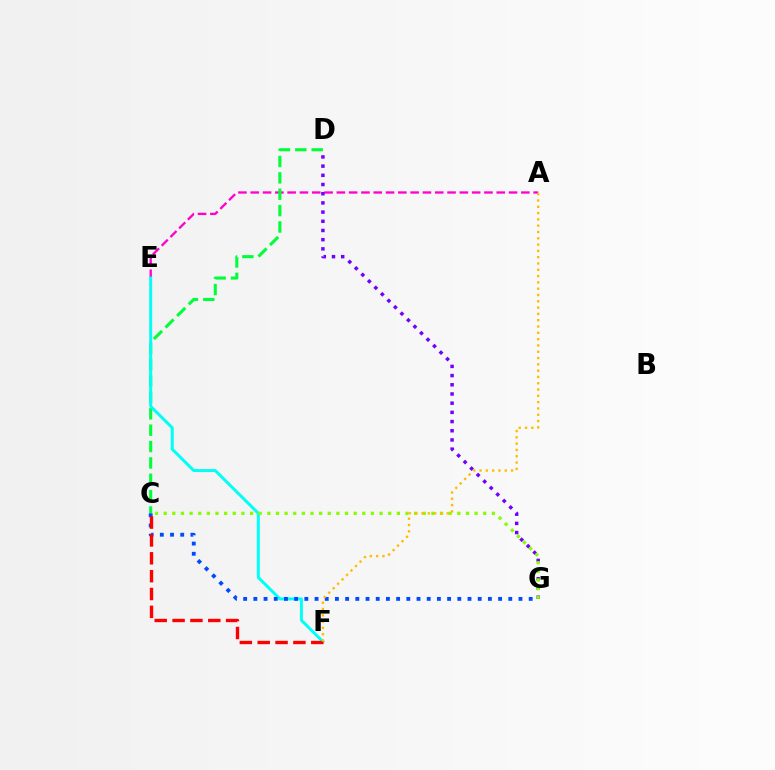{('A', 'E'): [{'color': '#ff00cf', 'line_style': 'dashed', 'thickness': 1.67}], ('D', 'G'): [{'color': '#7200ff', 'line_style': 'dotted', 'thickness': 2.5}], ('C', 'D'): [{'color': '#00ff39', 'line_style': 'dashed', 'thickness': 2.22}], ('E', 'F'): [{'color': '#00fff6', 'line_style': 'solid', 'thickness': 2.15}], ('C', 'G'): [{'color': '#84ff00', 'line_style': 'dotted', 'thickness': 2.35}, {'color': '#004bff', 'line_style': 'dotted', 'thickness': 2.77}], ('C', 'F'): [{'color': '#ff0000', 'line_style': 'dashed', 'thickness': 2.43}], ('A', 'F'): [{'color': '#ffbd00', 'line_style': 'dotted', 'thickness': 1.71}]}